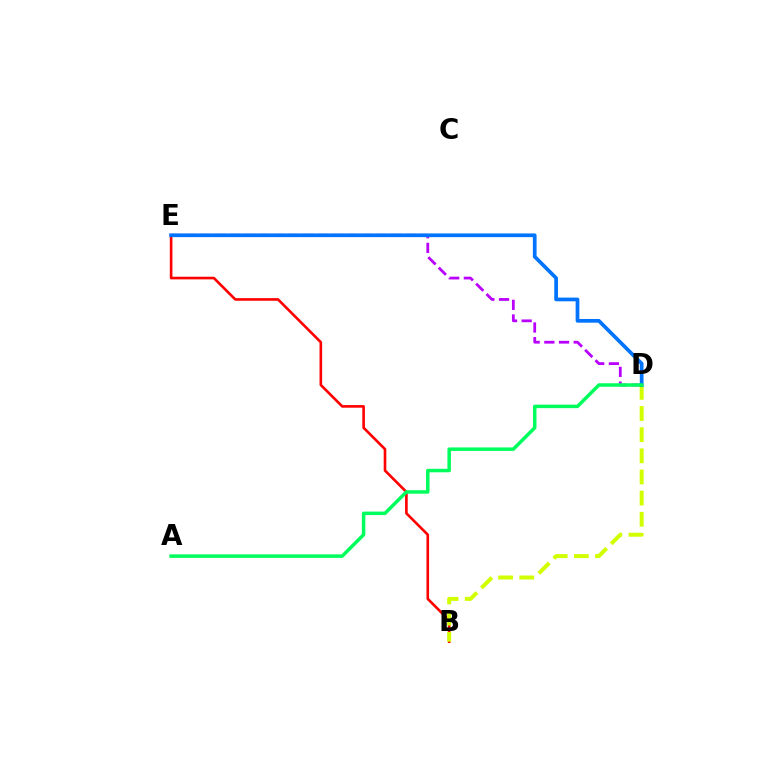{('B', 'E'): [{'color': '#ff0000', 'line_style': 'solid', 'thickness': 1.89}], ('D', 'E'): [{'color': '#b900ff', 'line_style': 'dashed', 'thickness': 1.99}, {'color': '#0074ff', 'line_style': 'solid', 'thickness': 2.67}], ('B', 'D'): [{'color': '#d1ff00', 'line_style': 'dashed', 'thickness': 2.87}], ('A', 'D'): [{'color': '#00ff5c', 'line_style': 'solid', 'thickness': 2.52}]}